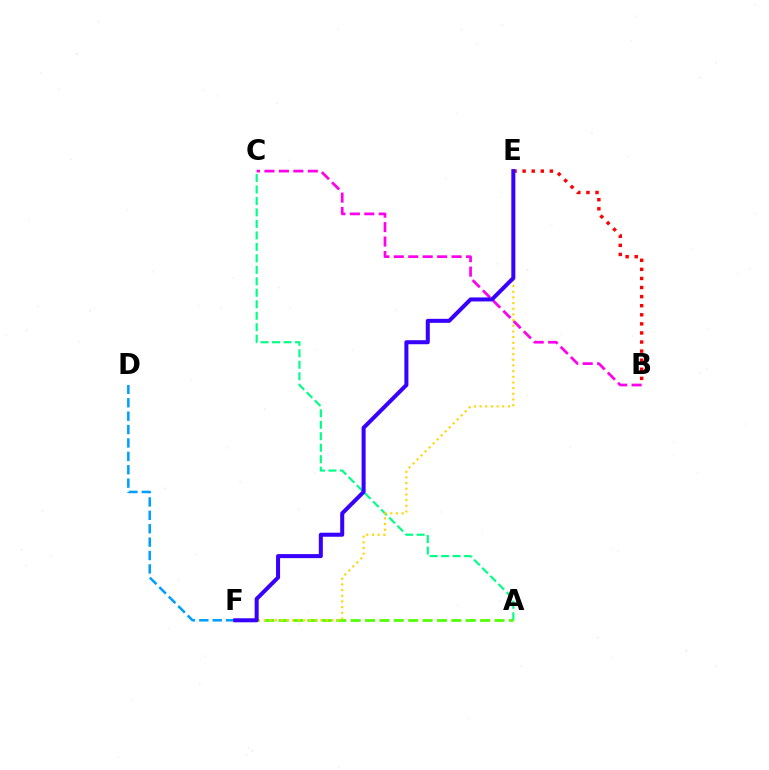{('D', 'F'): [{'color': '#009eff', 'line_style': 'dashed', 'thickness': 1.82}], ('A', 'C'): [{'color': '#00ff86', 'line_style': 'dashed', 'thickness': 1.56}], ('A', 'F'): [{'color': '#4fff00', 'line_style': 'dashed', 'thickness': 1.95}], ('B', 'C'): [{'color': '#ff00ed', 'line_style': 'dashed', 'thickness': 1.96}], ('E', 'F'): [{'color': '#ffd500', 'line_style': 'dotted', 'thickness': 1.54}, {'color': '#3700ff', 'line_style': 'solid', 'thickness': 2.9}], ('B', 'E'): [{'color': '#ff0000', 'line_style': 'dotted', 'thickness': 2.47}]}